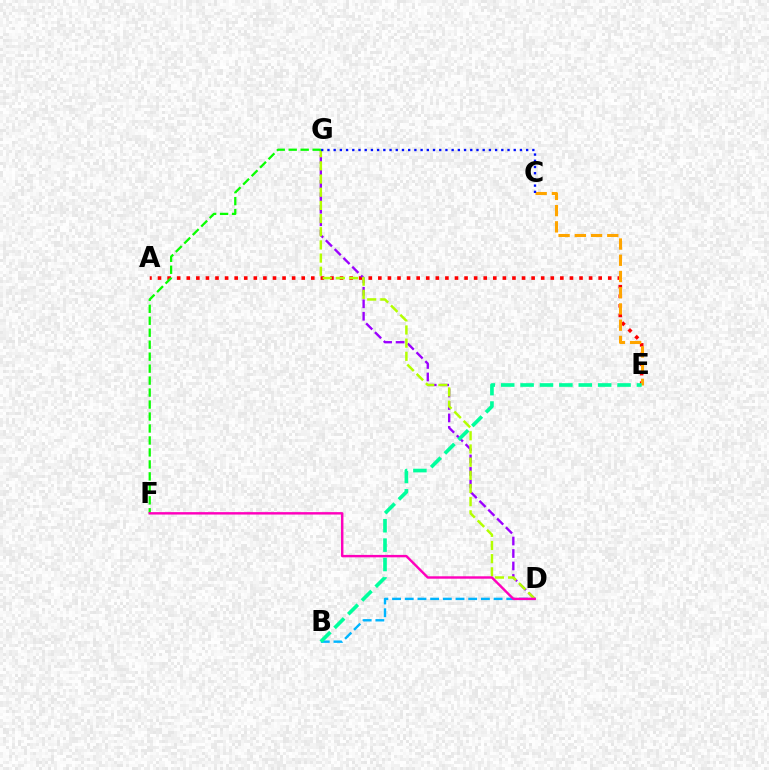{('B', 'D'): [{'color': '#00b5ff', 'line_style': 'dashed', 'thickness': 1.72}], ('A', 'E'): [{'color': '#ff0000', 'line_style': 'dotted', 'thickness': 2.6}], ('D', 'G'): [{'color': '#9b00ff', 'line_style': 'dashed', 'thickness': 1.69}, {'color': '#b3ff00', 'line_style': 'dashed', 'thickness': 1.79}], ('F', 'G'): [{'color': '#08ff00', 'line_style': 'dashed', 'thickness': 1.63}], ('C', 'E'): [{'color': '#ffa500', 'line_style': 'dashed', 'thickness': 2.21}], ('D', 'F'): [{'color': '#ff00bd', 'line_style': 'solid', 'thickness': 1.74}], ('C', 'G'): [{'color': '#0010ff', 'line_style': 'dotted', 'thickness': 1.69}], ('B', 'E'): [{'color': '#00ff9d', 'line_style': 'dashed', 'thickness': 2.63}]}